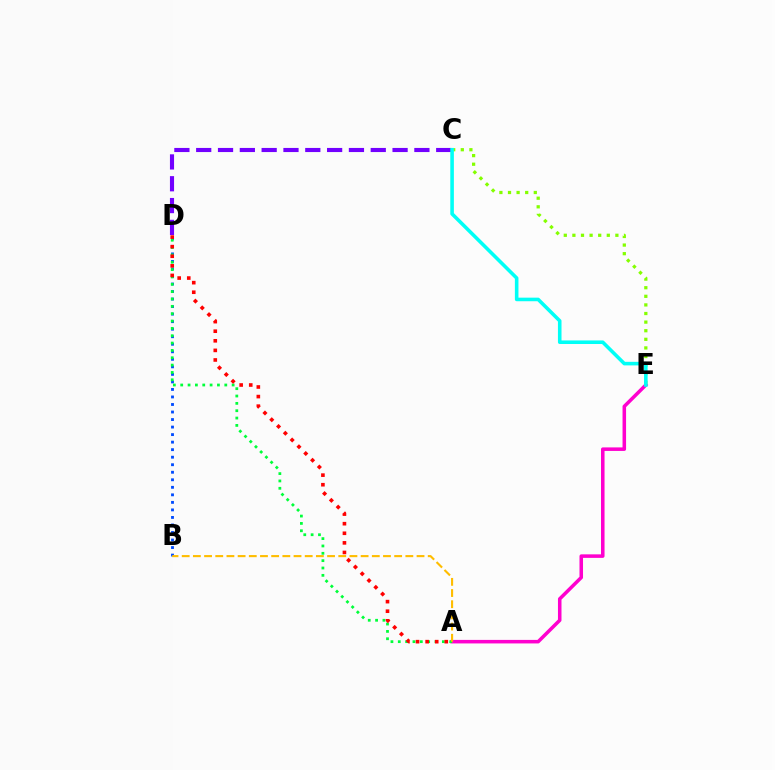{('A', 'E'): [{'color': '#ff00cf', 'line_style': 'solid', 'thickness': 2.54}], ('B', 'D'): [{'color': '#004bff', 'line_style': 'dotted', 'thickness': 2.05}], ('A', 'D'): [{'color': '#00ff39', 'line_style': 'dotted', 'thickness': 2.0}, {'color': '#ff0000', 'line_style': 'dotted', 'thickness': 2.6}], ('C', 'D'): [{'color': '#7200ff', 'line_style': 'dashed', 'thickness': 2.96}], ('C', 'E'): [{'color': '#84ff00', 'line_style': 'dotted', 'thickness': 2.34}, {'color': '#00fff6', 'line_style': 'solid', 'thickness': 2.57}], ('A', 'B'): [{'color': '#ffbd00', 'line_style': 'dashed', 'thickness': 1.52}]}